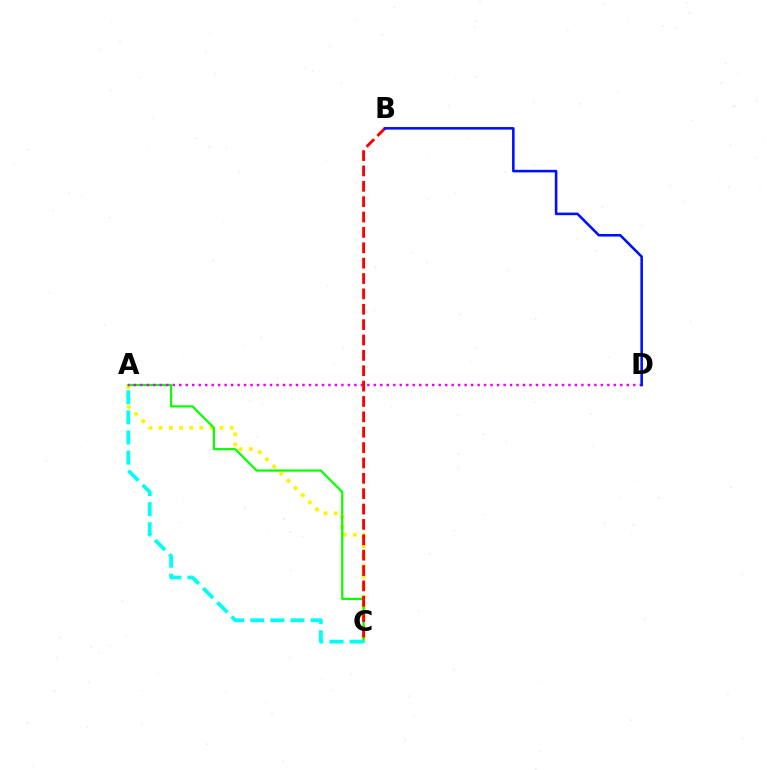{('A', 'C'): [{'color': '#fcf500', 'line_style': 'dotted', 'thickness': 2.75}, {'color': '#08ff00', 'line_style': 'solid', 'thickness': 1.58}, {'color': '#00fff6', 'line_style': 'dashed', 'thickness': 2.73}], ('A', 'D'): [{'color': '#ee00ff', 'line_style': 'dotted', 'thickness': 1.76}], ('B', 'C'): [{'color': '#ff0000', 'line_style': 'dashed', 'thickness': 2.09}], ('B', 'D'): [{'color': '#0010ff', 'line_style': 'solid', 'thickness': 1.85}]}